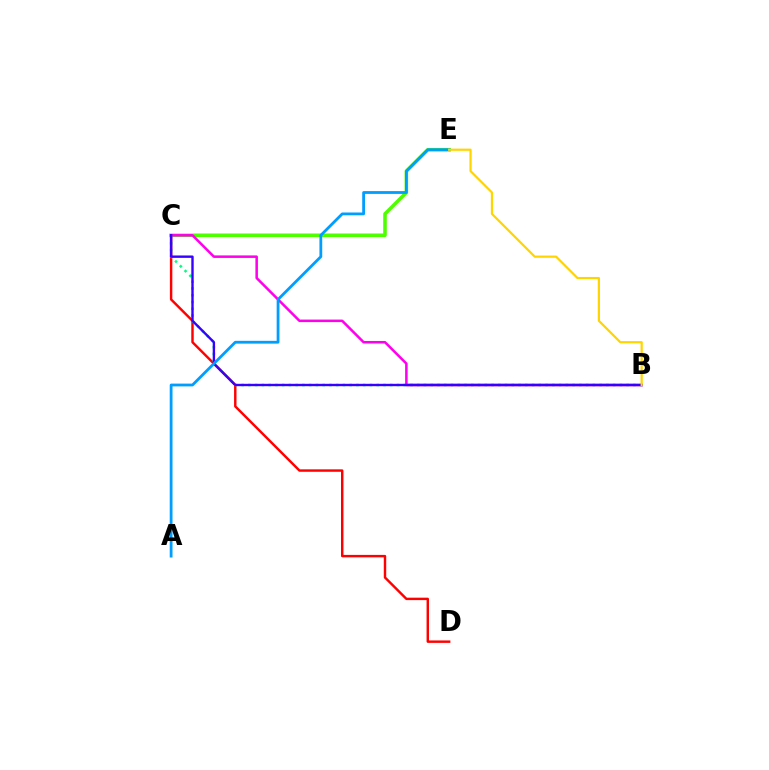{('C', 'D'): [{'color': '#ff0000', 'line_style': 'solid', 'thickness': 1.75}], ('B', 'C'): [{'color': '#00ff86', 'line_style': 'dotted', 'thickness': 1.84}, {'color': '#ff00ed', 'line_style': 'solid', 'thickness': 1.82}, {'color': '#3700ff', 'line_style': 'solid', 'thickness': 1.72}], ('C', 'E'): [{'color': '#4fff00', 'line_style': 'solid', 'thickness': 2.56}], ('A', 'E'): [{'color': '#009eff', 'line_style': 'solid', 'thickness': 2.01}], ('B', 'E'): [{'color': '#ffd500', 'line_style': 'solid', 'thickness': 1.59}]}